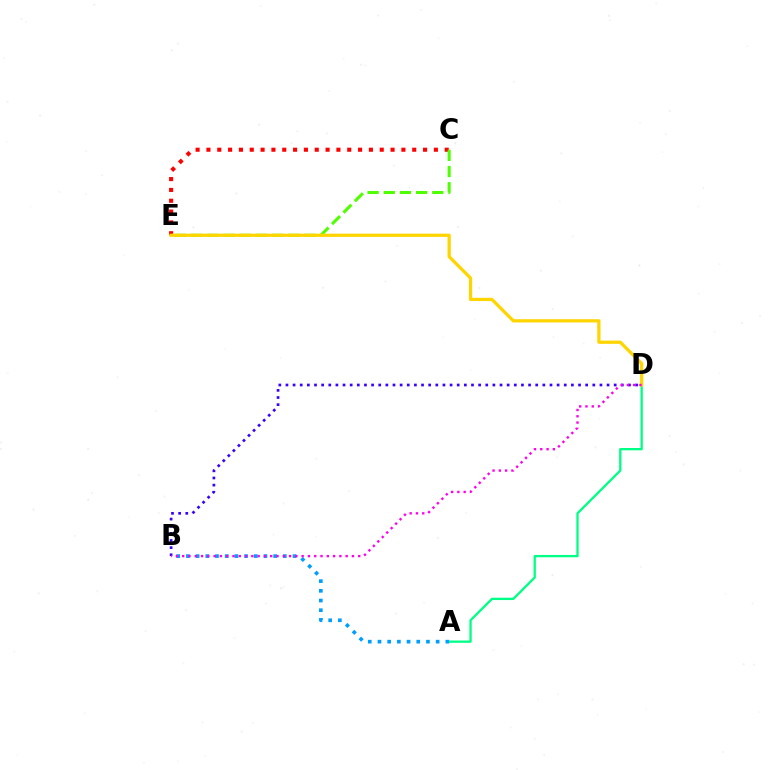{('A', 'D'): [{'color': '#00ff86', 'line_style': 'solid', 'thickness': 1.67}], ('C', 'E'): [{'color': '#ff0000', 'line_style': 'dotted', 'thickness': 2.94}, {'color': '#4fff00', 'line_style': 'dashed', 'thickness': 2.2}], ('B', 'D'): [{'color': '#3700ff', 'line_style': 'dotted', 'thickness': 1.94}, {'color': '#ff00ed', 'line_style': 'dotted', 'thickness': 1.71}], ('D', 'E'): [{'color': '#ffd500', 'line_style': 'solid', 'thickness': 2.33}], ('A', 'B'): [{'color': '#009eff', 'line_style': 'dotted', 'thickness': 2.63}]}